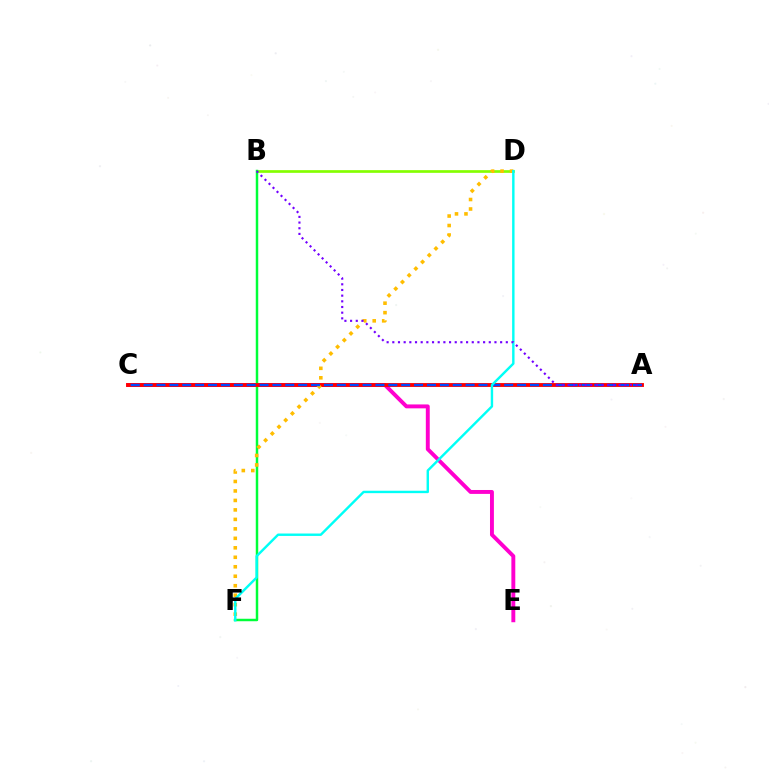{('B', 'D'): [{'color': '#84ff00', 'line_style': 'solid', 'thickness': 1.93}], ('C', 'E'): [{'color': '#ff00cf', 'line_style': 'solid', 'thickness': 2.82}], ('B', 'F'): [{'color': '#00ff39', 'line_style': 'solid', 'thickness': 1.78}], ('A', 'C'): [{'color': '#ff0000', 'line_style': 'solid', 'thickness': 2.78}, {'color': '#004bff', 'line_style': 'dashed', 'thickness': 1.75}], ('D', 'F'): [{'color': '#ffbd00', 'line_style': 'dotted', 'thickness': 2.57}, {'color': '#00fff6', 'line_style': 'solid', 'thickness': 1.74}], ('A', 'B'): [{'color': '#7200ff', 'line_style': 'dotted', 'thickness': 1.54}]}